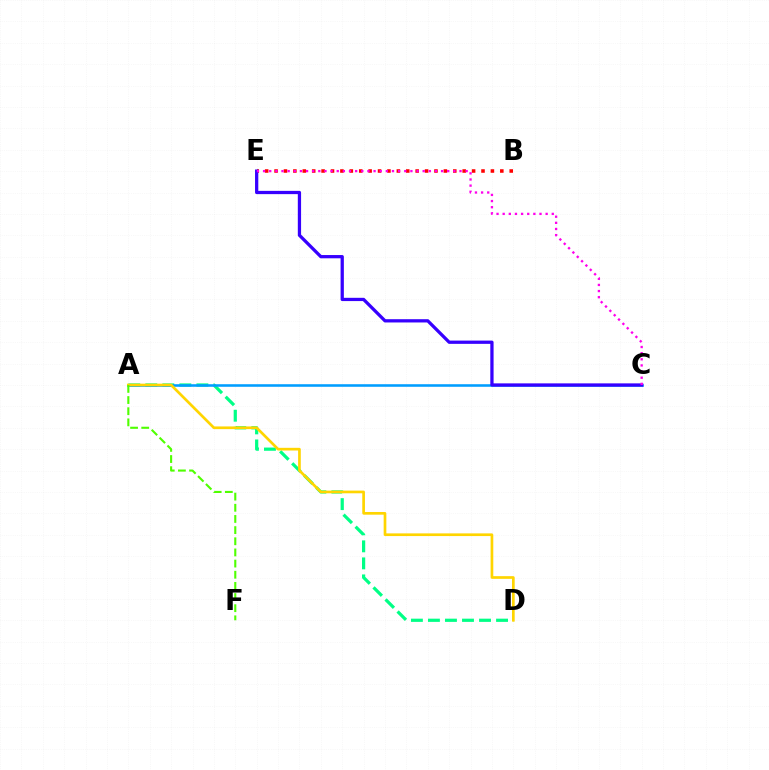{('A', 'D'): [{'color': '#00ff86', 'line_style': 'dashed', 'thickness': 2.31}, {'color': '#ffd500', 'line_style': 'solid', 'thickness': 1.94}], ('A', 'C'): [{'color': '#009eff', 'line_style': 'solid', 'thickness': 1.85}], ('B', 'E'): [{'color': '#ff0000', 'line_style': 'dotted', 'thickness': 2.56}], ('C', 'E'): [{'color': '#3700ff', 'line_style': 'solid', 'thickness': 2.35}, {'color': '#ff00ed', 'line_style': 'dotted', 'thickness': 1.67}], ('A', 'F'): [{'color': '#4fff00', 'line_style': 'dashed', 'thickness': 1.52}]}